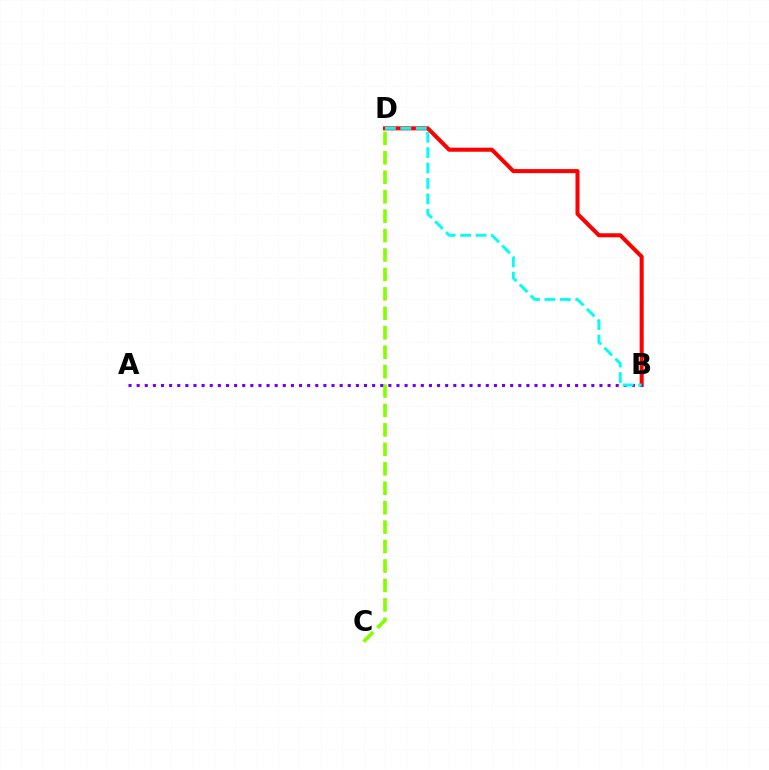{('B', 'D'): [{'color': '#ff0000', 'line_style': 'solid', 'thickness': 2.91}, {'color': '#00fff6', 'line_style': 'dashed', 'thickness': 2.09}], ('C', 'D'): [{'color': '#84ff00', 'line_style': 'dashed', 'thickness': 2.64}], ('A', 'B'): [{'color': '#7200ff', 'line_style': 'dotted', 'thickness': 2.21}]}